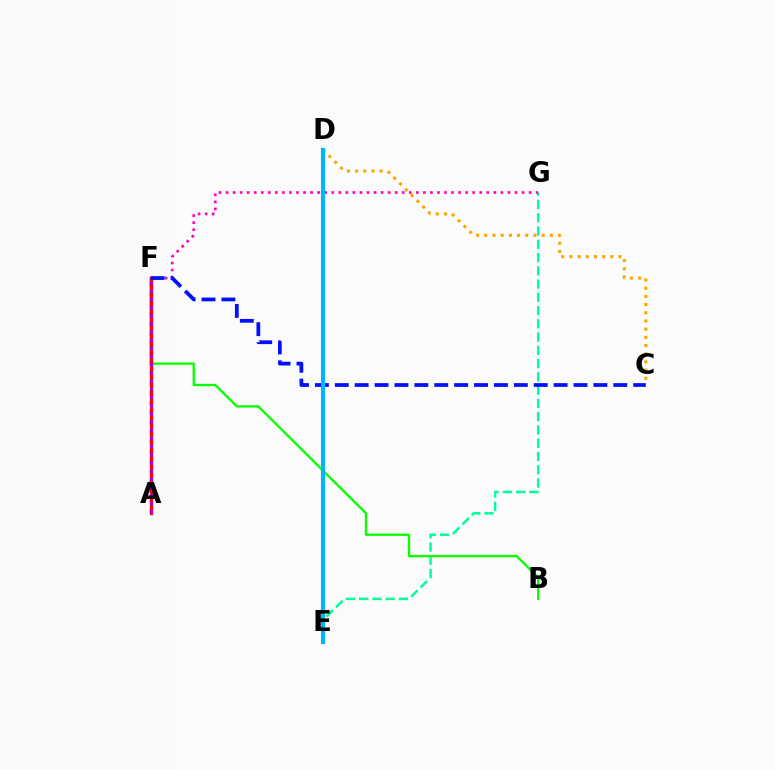{('E', 'G'): [{'color': '#00ff9d', 'line_style': 'dashed', 'thickness': 1.8}], ('A', 'F'): [{'color': '#b3ff00', 'line_style': 'dotted', 'thickness': 2.68}, {'color': '#ff0000', 'line_style': 'solid', 'thickness': 2.35}, {'color': '#9b00ff', 'line_style': 'dotted', 'thickness': 2.22}], ('C', 'D'): [{'color': '#ffa500', 'line_style': 'dotted', 'thickness': 2.23}], ('F', 'G'): [{'color': '#ff00bd', 'line_style': 'dotted', 'thickness': 1.91}], ('B', 'F'): [{'color': '#08ff00', 'line_style': 'solid', 'thickness': 1.65}], ('C', 'F'): [{'color': '#0010ff', 'line_style': 'dashed', 'thickness': 2.7}], ('D', 'E'): [{'color': '#00b5ff', 'line_style': 'solid', 'thickness': 2.97}]}